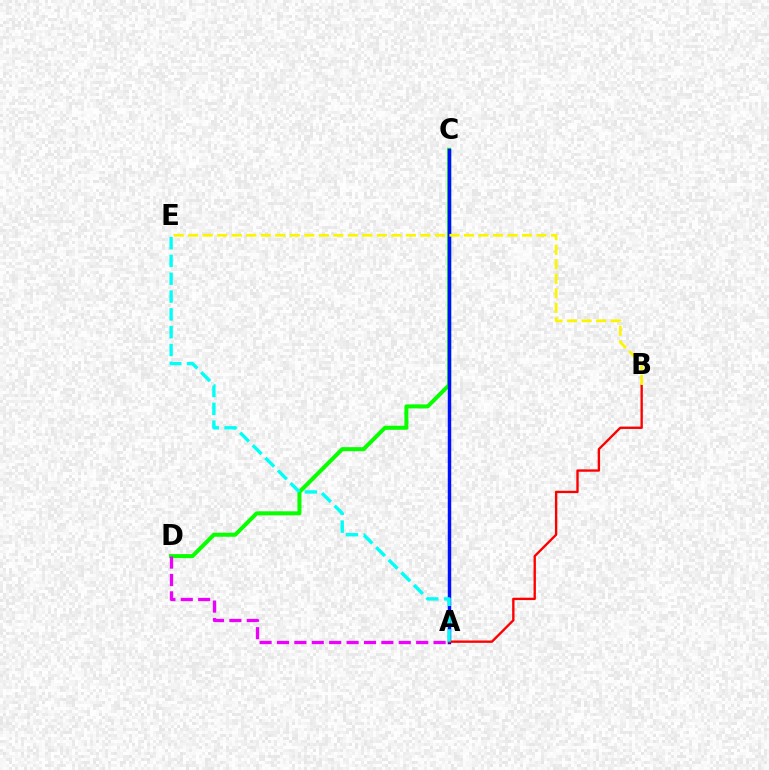{('C', 'D'): [{'color': '#08ff00', 'line_style': 'solid', 'thickness': 2.9}], ('A', 'C'): [{'color': '#0010ff', 'line_style': 'solid', 'thickness': 2.49}], ('A', 'D'): [{'color': '#ee00ff', 'line_style': 'dashed', 'thickness': 2.36}], ('A', 'B'): [{'color': '#ff0000', 'line_style': 'solid', 'thickness': 1.7}], ('A', 'E'): [{'color': '#00fff6', 'line_style': 'dashed', 'thickness': 2.42}], ('B', 'E'): [{'color': '#fcf500', 'line_style': 'dashed', 'thickness': 1.97}]}